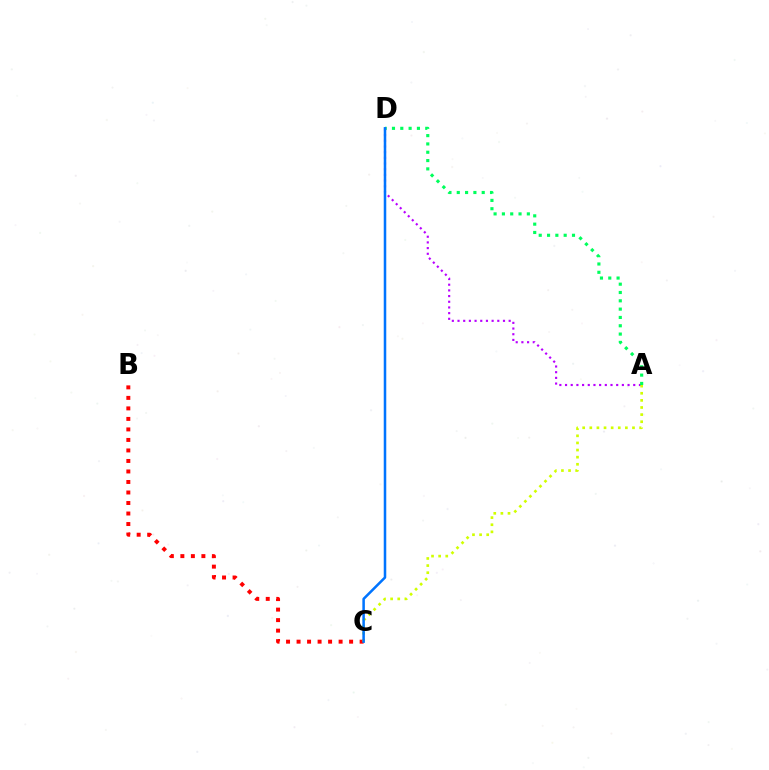{('A', 'D'): [{'color': '#b900ff', 'line_style': 'dotted', 'thickness': 1.54}, {'color': '#00ff5c', 'line_style': 'dotted', 'thickness': 2.26}], ('B', 'C'): [{'color': '#ff0000', 'line_style': 'dotted', 'thickness': 2.86}], ('A', 'C'): [{'color': '#d1ff00', 'line_style': 'dotted', 'thickness': 1.93}], ('C', 'D'): [{'color': '#0074ff', 'line_style': 'solid', 'thickness': 1.82}]}